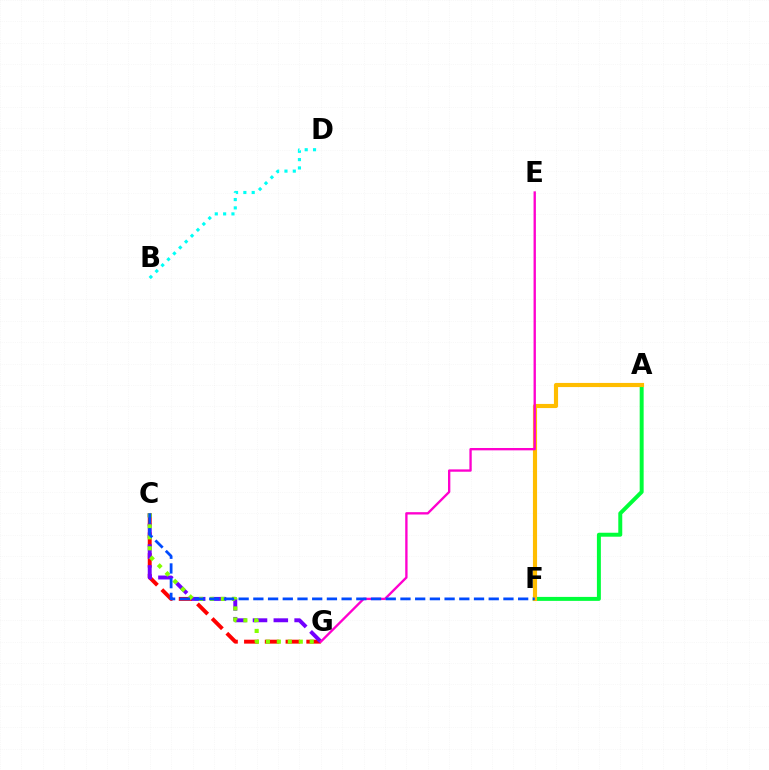{('A', 'F'): [{'color': '#00ff39', 'line_style': 'solid', 'thickness': 2.85}, {'color': '#ffbd00', 'line_style': 'solid', 'thickness': 2.98}], ('C', 'G'): [{'color': '#ff0000', 'line_style': 'dashed', 'thickness': 2.82}, {'color': '#7200ff', 'line_style': 'dashed', 'thickness': 2.83}, {'color': '#84ff00', 'line_style': 'dotted', 'thickness': 2.98}], ('B', 'D'): [{'color': '#00fff6', 'line_style': 'dotted', 'thickness': 2.26}], ('E', 'G'): [{'color': '#ff00cf', 'line_style': 'solid', 'thickness': 1.69}], ('C', 'F'): [{'color': '#004bff', 'line_style': 'dashed', 'thickness': 2.0}]}